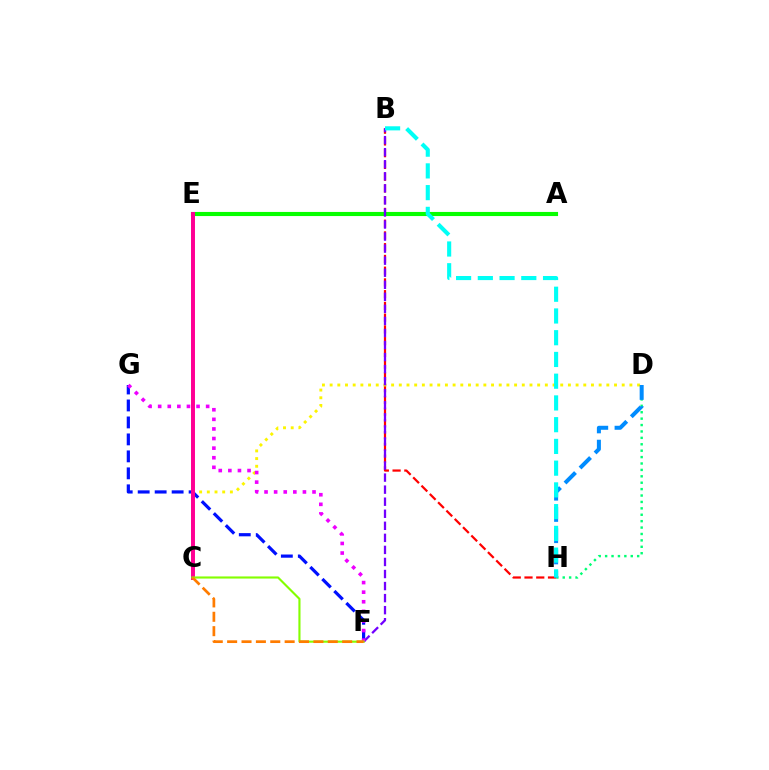{('B', 'H'): [{'color': '#ff0000', 'line_style': 'dashed', 'thickness': 1.6}, {'color': '#00fff6', 'line_style': 'dashed', 'thickness': 2.95}], ('C', 'D'): [{'color': '#fcf500', 'line_style': 'dotted', 'thickness': 2.09}], ('D', 'H'): [{'color': '#00ff74', 'line_style': 'dotted', 'thickness': 1.74}, {'color': '#008cff', 'line_style': 'dashed', 'thickness': 2.89}], ('A', 'E'): [{'color': '#08ff00', 'line_style': 'solid', 'thickness': 2.96}], ('B', 'F'): [{'color': '#7200ff', 'line_style': 'dashed', 'thickness': 1.64}], ('F', 'G'): [{'color': '#0010ff', 'line_style': 'dashed', 'thickness': 2.31}, {'color': '#ee00ff', 'line_style': 'dotted', 'thickness': 2.61}], ('C', 'E'): [{'color': '#ff0094', 'line_style': 'solid', 'thickness': 2.85}], ('C', 'F'): [{'color': '#84ff00', 'line_style': 'solid', 'thickness': 1.53}, {'color': '#ff7c00', 'line_style': 'dashed', 'thickness': 1.95}]}